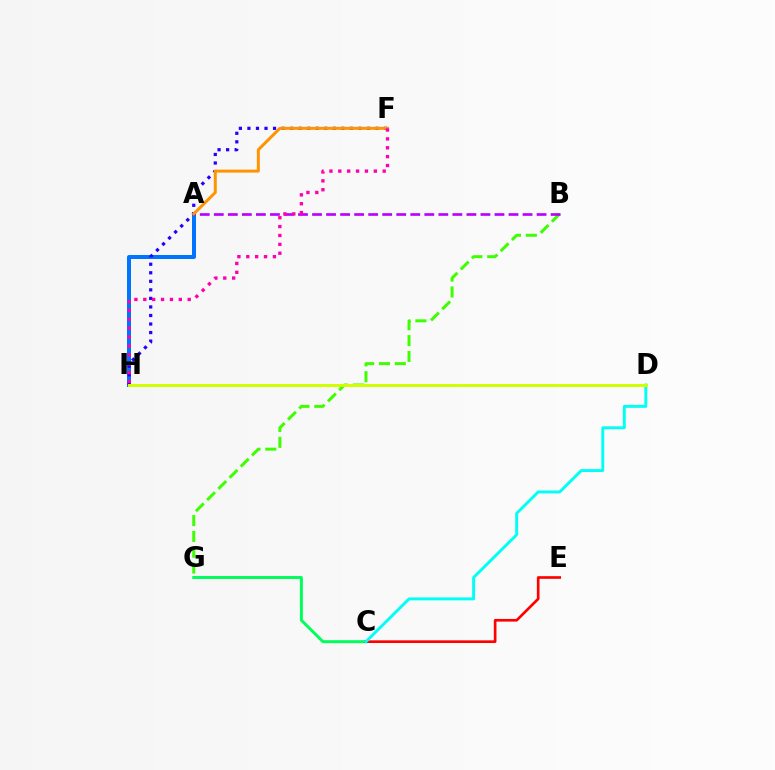{('A', 'H'): [{'color': '#0074ff', 'line_style': 'solid', 'thickness': 2.88}], ('F', 'H'): [{'color': '#2500ff', 'line_style': 'dotted', 'thickness': 2.32}, {'color': '#ff00ac', 'line_style': 'dotted', 'thickness': 2.41}], ('B', 'G'): [{'color': '#3dff00', 'line_style': 'dashed', 'thickness': 2.15}], ('C', 'G'): [{'color': '#00ff5c', 'line_style': 'solid', 'thickness': 2.15}], ('C', 'E'): [{'color': '#ff0000', 'line_style': 'solid', 'thickness': 1.91}], ('A', 'B'): [{'color': '#b900ff', 'line_style': 'dashed', 'thickness': 1.91}], ('A', 'F'): [{'color': '#ff9400', 'line_style': 'solid', 'thickness': 2.15}], ('C', 'D'): [{'color': '#00fff6', 'line_style': 'solid', 'thickness': 2.1}], ('D', 'H'): [{'color': '#d1ff00', 'line_style': 'solid', 'thickness': 2.14}]}